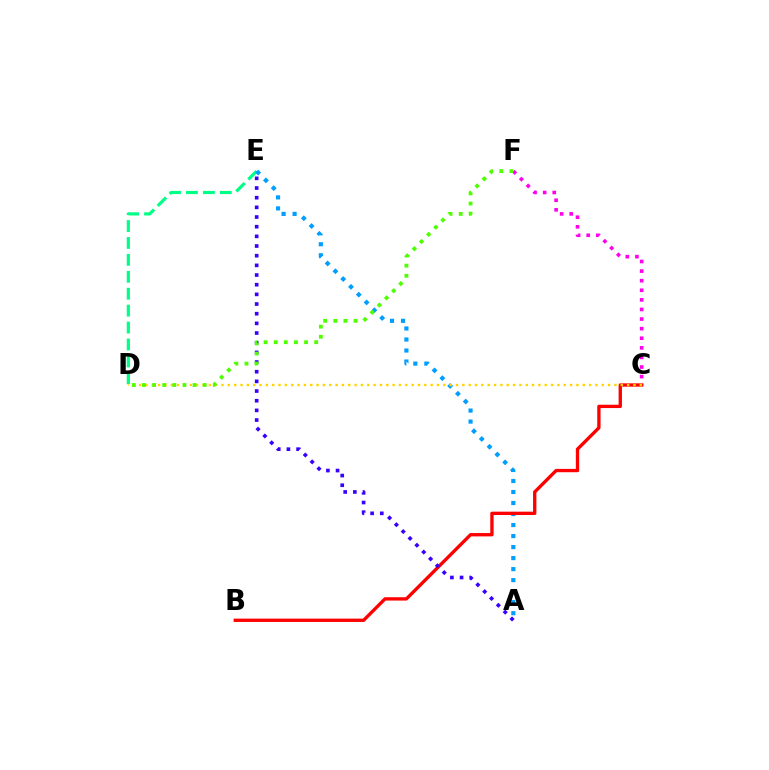{('D', 'E'): [{'color': '#00ff86', 'line_style': 'dashed', 'thickness': 2.3}], ('A', 'E'): [{'color': '#009eff', 'line_style': 'dotted', 'thickness': 2.99}, {'color': '#3700ff', 'line_style': 'dotted', 'thickness': 2.63}], ('C', 'F'): [{'color': '#ff00ed', 'line_style': 'dotted', 'thickness': 2.61}], ('B', 'C'): [{'color': '#ff0000', 'line_style': 'solid', 'thickness': 2.4}], ('C', 'D'): [{'color': '#ffd500', 'line_style': 'dotted', 'thickness': 1.72}], ('D', 'F'): [{'color': '#4fff00', 'line_style': 'dotted', 'thickness': 2.75}]}